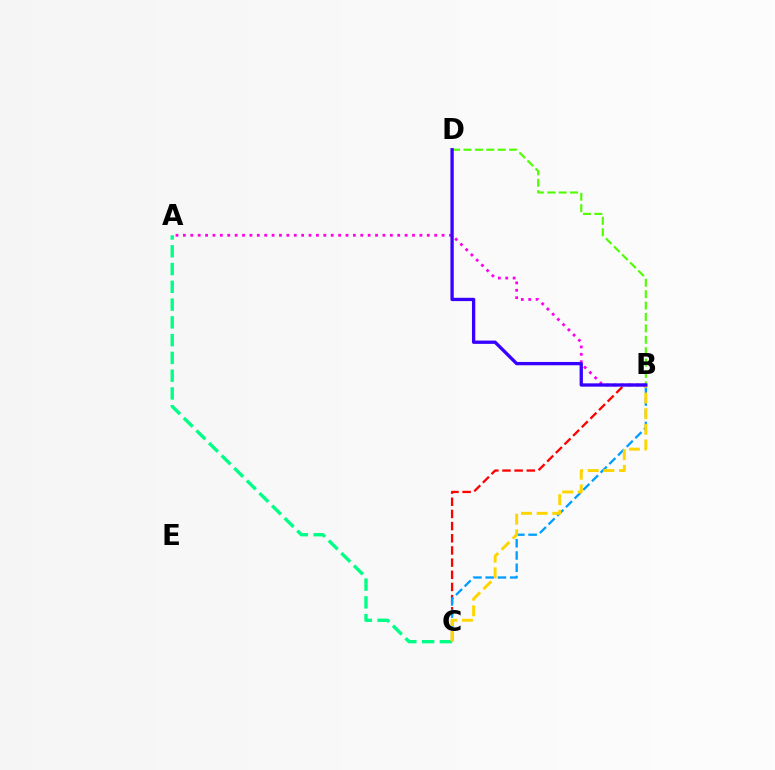{('A', 'C'): [{'color': '#00ff86', 'line_style': 'dashed', 'thickness': 2.41}], ('B', 'C'): [{'color': '#ff0000', 'line_style': 'dashed', 'thickness': 1.65}, {'color': '#009eff', 'line_style': 'dashed', 'thickness': 1.66}, {'color': '#ffd500', 'line_style': 'dashed', 'thickness': 2.13}], ('A', 'B'): [{'color': '#ff00ed', 'line_style': 'dotted', 'thickness': 2.01}], ('B', 'D'): [{'color': '#4fff00', 'line_style': 'dashed', 'thickness': 1.55}, {'color': '#3700ff', 'line_style': 'solid', 'thickness': 2.38}]}